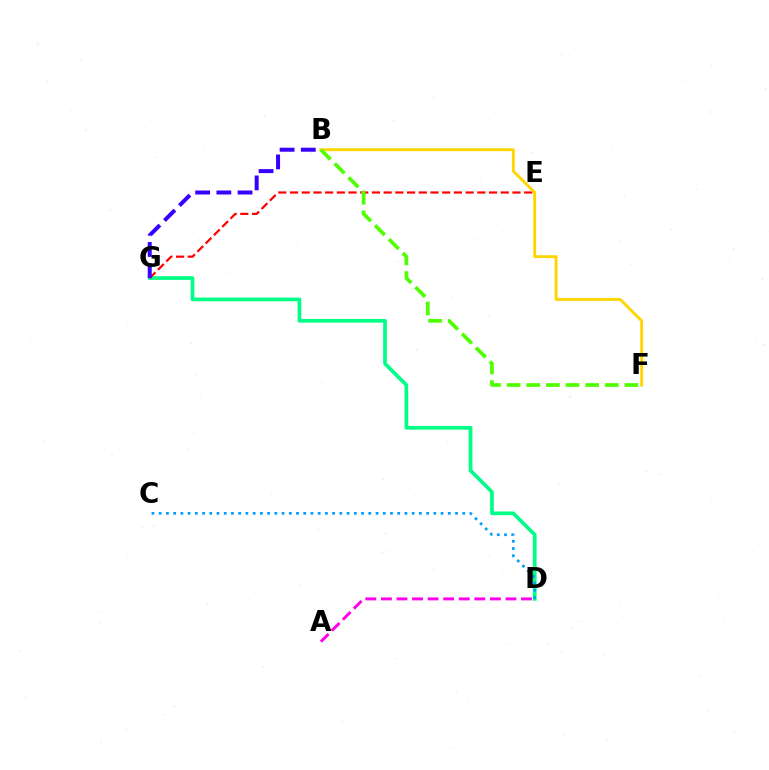{('D', 'G'): [{'color': '#00ff86', 'line_style': 'solid', 'thickness': 2.66}], ('E', 'G'): [{'color': '#ff0000', 'line_style': 'dashed', 'thickness': 1.59}], ('B', 'F'): [{'color': '#ffd500', 'line_style': 'solid', 'thickness': 2.08}, {'color': '#4fff00', 'line_style': 'dashed', 'thickness': 2.67}], ('B', 'G'): [{'color': '#3700ff', 'line_style': 'dashed', 'thickness': 2.88}], ('A', 'D'): [{'color': '#ff00ed', 'line_style': 'dashed', 'thickness': 2.11}], ('C', 'D'): [{'color': '#009eff', 'line_style': 'dotted', 'thickness': 1.96}]}